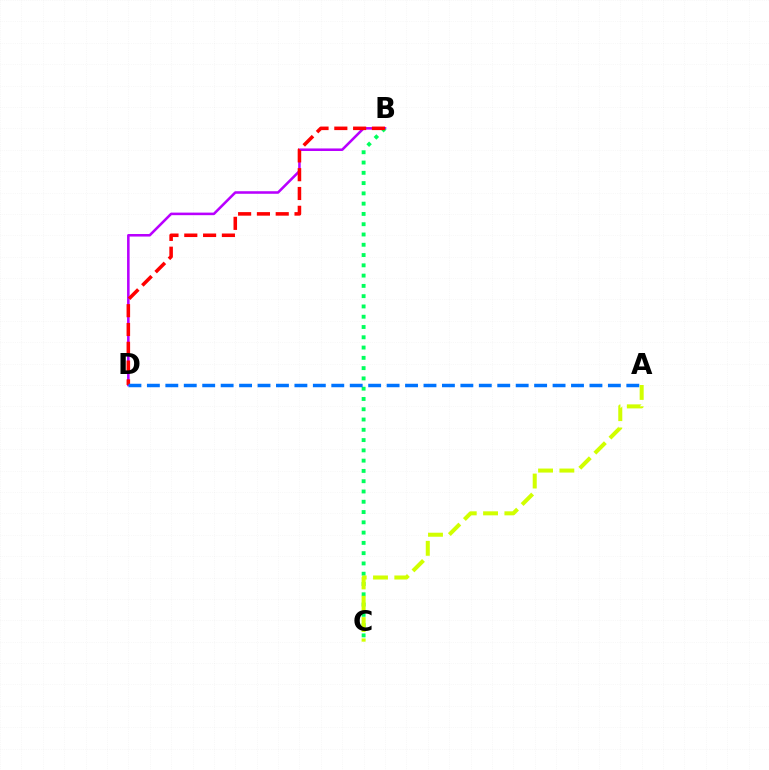{('B', 'D'): [{'color': '#b900ff', 'line_style': 'solid', 'thickness': 1.84}, {'color': '#ff0000', 'line_style': 'dashed', 'thickness': 2.55}], ('B', 'C'): [{'color': '#00ff5c', 'line_style': 'dotted', 'thickness': 2.79}], ('A', 'D'): [{'color': '#0074ff', 'line_style': 'dashed', 'thickness': 2.51}], ('A', 'C'): [{'color': '#d1ff00', 'line_style': 'dashed', 'thickness': 2.89}]}